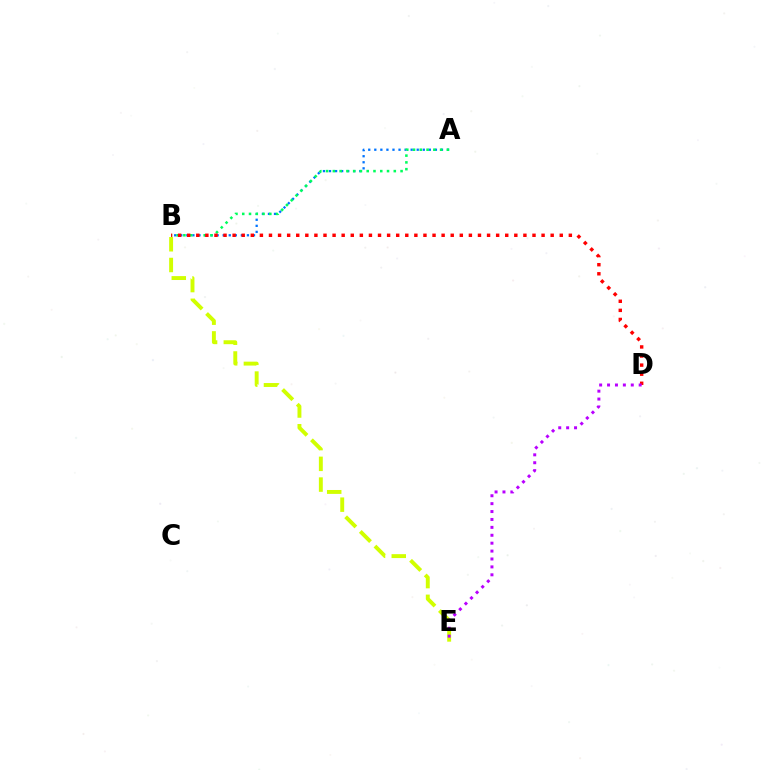{('B', 'E'): [{'color': '#d1ff00', 'line_style': 'dashed', 'thickness': 2.82}], ('A', 'B'): [{'color': '#0074ff', 'line_style': 'dotted', 'thickness': 1.65}, {'color': '#00ff5c', 'line_style': 'dotted', 'thickness': 1.84}], ('B', 'D'): [{'color': '#ff0000', 'line_style': 'dotted', 'thickness': 2.47}], ('D', 'E'): [{'color': '#b900ff', 'line_style': 'dotted', 'thickness': 2.15}]}